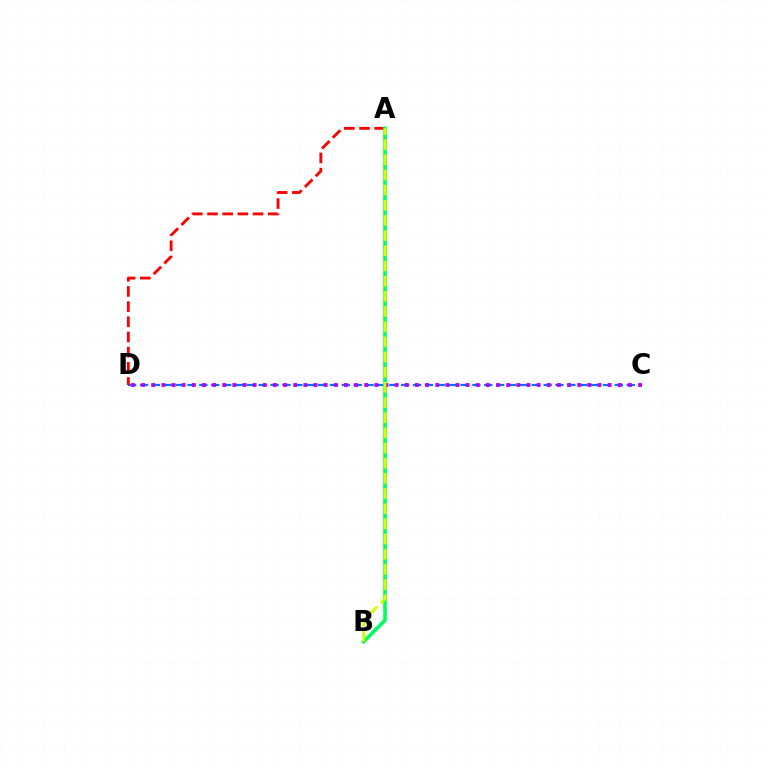{('C', 'D'): [{'color': '#0074ff', 'line_style': 'dashed', 'thickness': 1.61}, {'color': '#b900ff', 'line_style': 'dotted', 'thickness': 2.76}], ('A', 'D'): [{'color': '#ff0000', 'line_style': 'dashed', 'thickness': 2.06}], ('A', 'B'): [{'color': '#00ff5c', 'line_style': 'solid', 'thickness': 2.62}, {'color': '#d1ff00', 'line_style': 'dashed', 'thickness': 2.06}]}